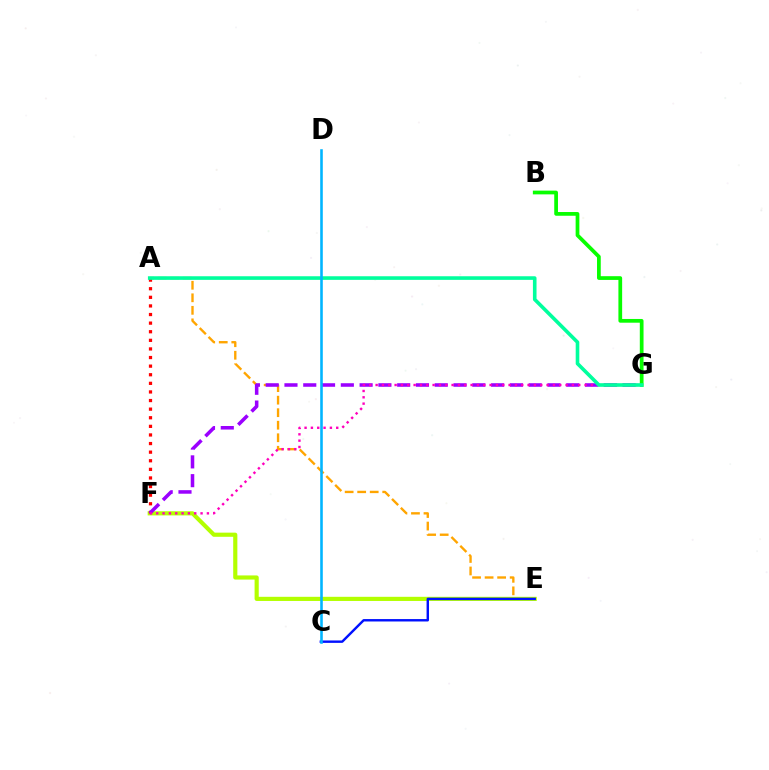{('A', 'E'): [{'color': '#ffa500', 'line_style': 'dashed', 'thickness': 1.7}], ('E', 'F'): [{'color': '#b3ff00', 'line_style': 'solid', 'thickness': 2.99}], ('A', 'F'): [{'color': '#ff0000', 'line_style': 'dotted', 'thickness': 2.34}], ('F', 'G'): [{'color': '#9b00ff', 'line_style': 'dashed', 'thickness': 2.55}, {'color': '#ff00bd', 'line_style': 'dotted', 'thickness': 1.72}], ('B', 'G'): [{'color': '#08ff00', 'line_style': 'solid', 'thickness': 2.69}], ('A', 'G'): [{'color': '#00ff9d', 'line_style': 'solid', 'thickness': 2.6}], ('C', 'E'): [{'color': '#0010ff', 'line_style': 'solid', 'thickness': 1.74}], ('C', 'D'): [{'color': '#00b5ff', 'line_style': 'solid', 'thickness': 1.86}]}